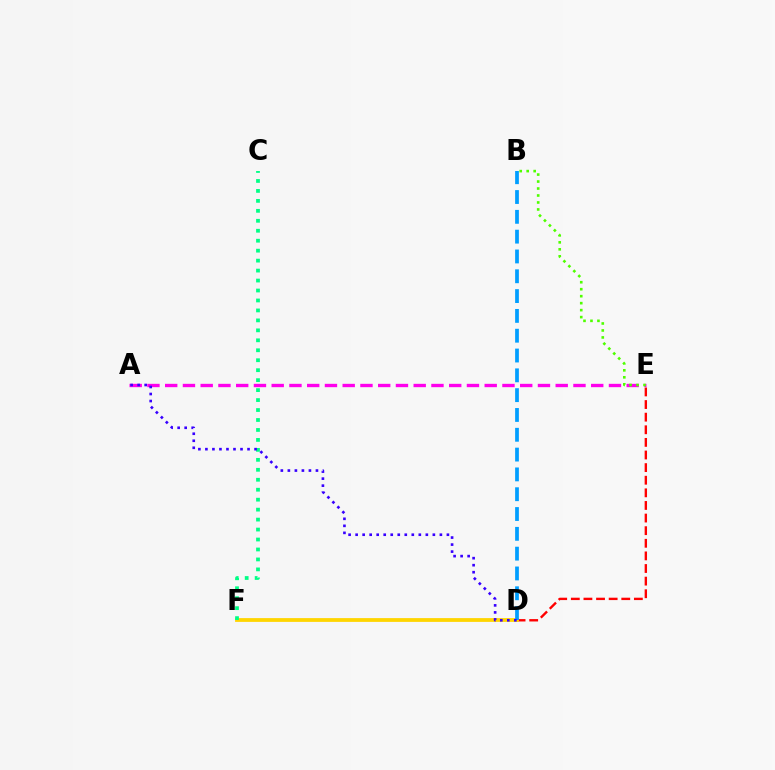{('D', 'E'): [{'color': '#ff0000', 'line_style': 'dashed', 'thickness': 1.71}], ('D', 'F'): [{'color': '#ffd500', 'line_style': 'solid', 'thickness': 2.72}], ('A', 'E'): [{'color': '#ff00ed', 'line_style': 'dashed', 'thickness': 2.41}], ('B', 'D'): [{'color': '#009eff', 'line_style': 'dashed', 'thickness': 2.69}], ('B', 'E'): [{'color': '#4fff00', 'line_style': 'dotted', 'thickness': 1.9}], ('C', 'F'): [{'color': '#00ff86', 'line_style': 'dotted', 'thickness': 2.71}], ('A', 'D'): [{'color': '#3700ff', 'line_style': 'dotted', 'thickness': 1.91}]}